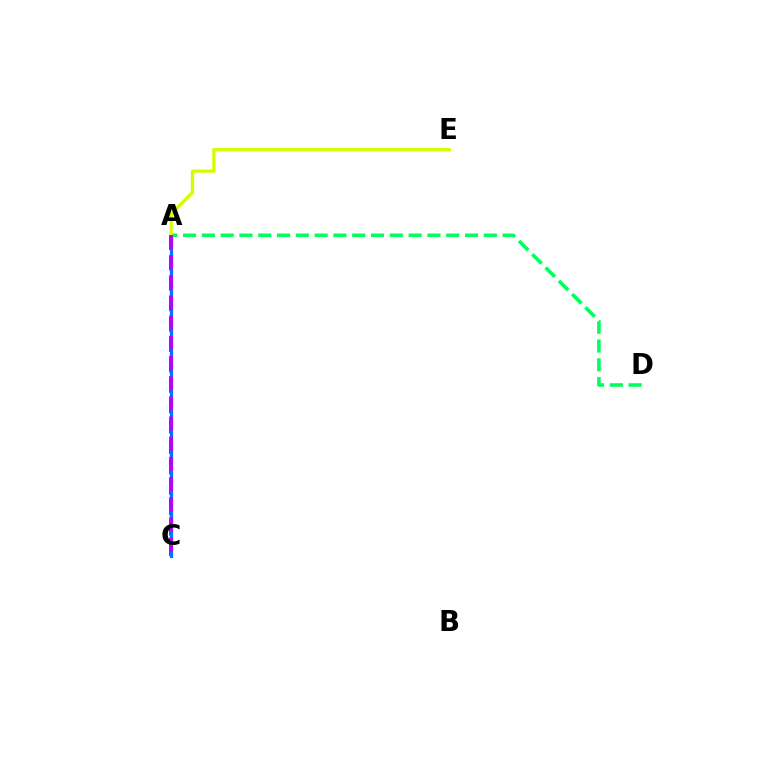{('A', 'C'): [{'color': '#ff0000', 'line_style': 'dashed', 'thickness': 2.77}, {'color': '#0074ff', 'line_style': 'solid', 'thickness': 2.34}, {'color': '#b900ff', 'line_style': 'dashed', 'thickness': 2.74}], ('A', 'D'): [{'color': '#00ff5c', 'line_style': 'dashed', 'thickness': 2.55}], ('A', 'E'): [{'color': '#d1ff00', 'line_style': 'solid', 'thickness': 2.38}]}